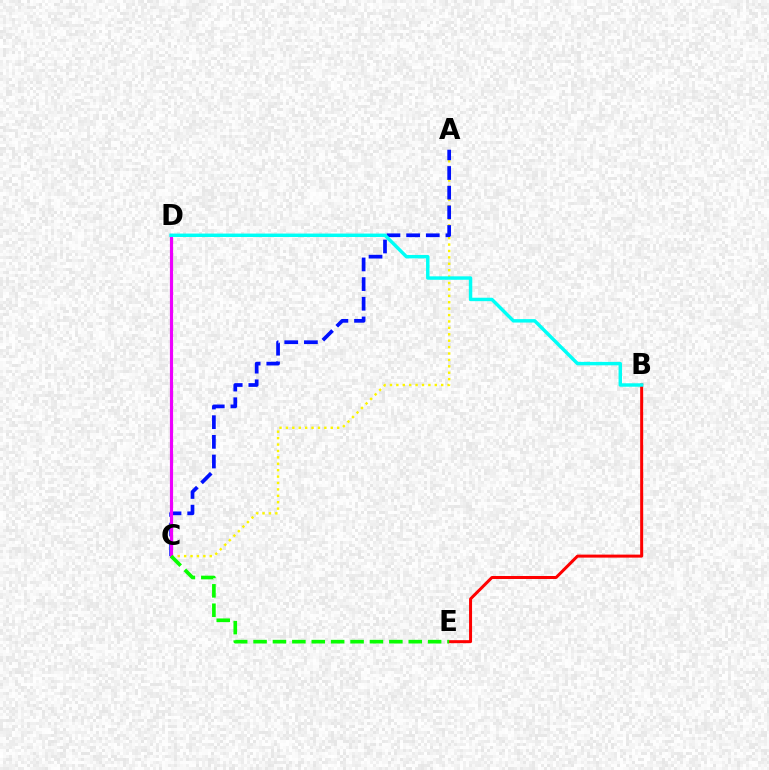{('A', 'C'): [{'color': '#fcf500', 'line_style': 'dotted', 'thickness': 1.74}, {'color': '#0010ff', 'line_style': 'dashed', 'thickness': 2.67}], ('B', 'E'): [{'color': '#ff0000', 'line_style': 'solid', 'thickness': 2.16}], ('C', 'D'): [{'color': '#ee00ff', 'line_style': 'solid', 'thickness': 2.27}], ('C', 'E'): [{'color': '#08ff00', 'line_style': 'dashed', 'thickness': 2.64}], ('B', 'D'): [{'color': '#00fff6', 'line_style': 'solid', 'thickness': 2.47}]}